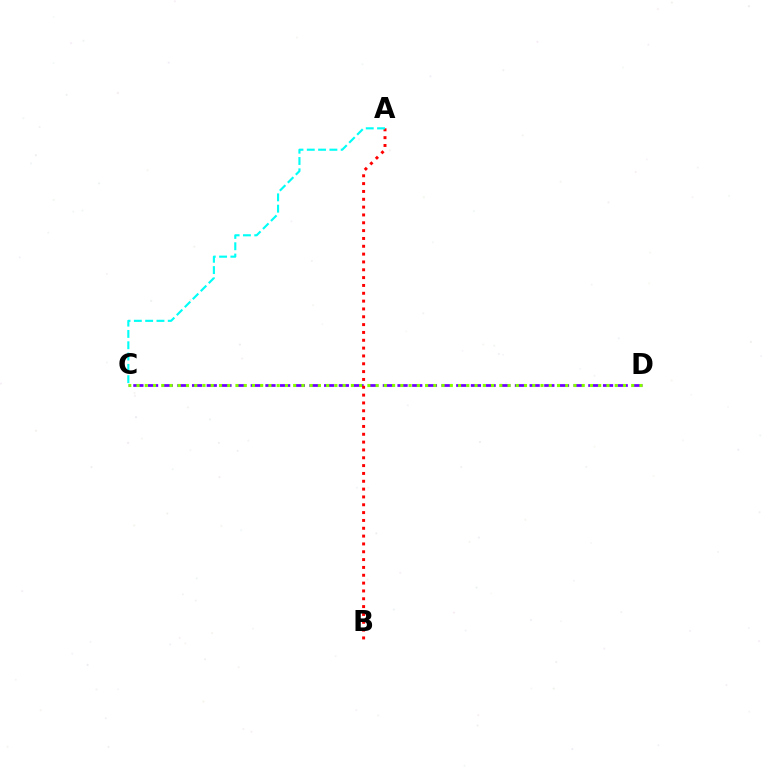{('C', 'D'): [{'color': '#7200ff', 'line_style': 'dashed', 'thickness': 1.99}, {'color': '#84ff00', 'line_style': 'dotted', 'thickness': 2.24}], ('A', 'B'): [{'color': '#ff0000', 'line_style': 'dotted', 'thickness': 2.13}], ('A', 'C'): [{'color': '#00fff6', 'line_style': 'dashed', 'thickness': 1.54}]}